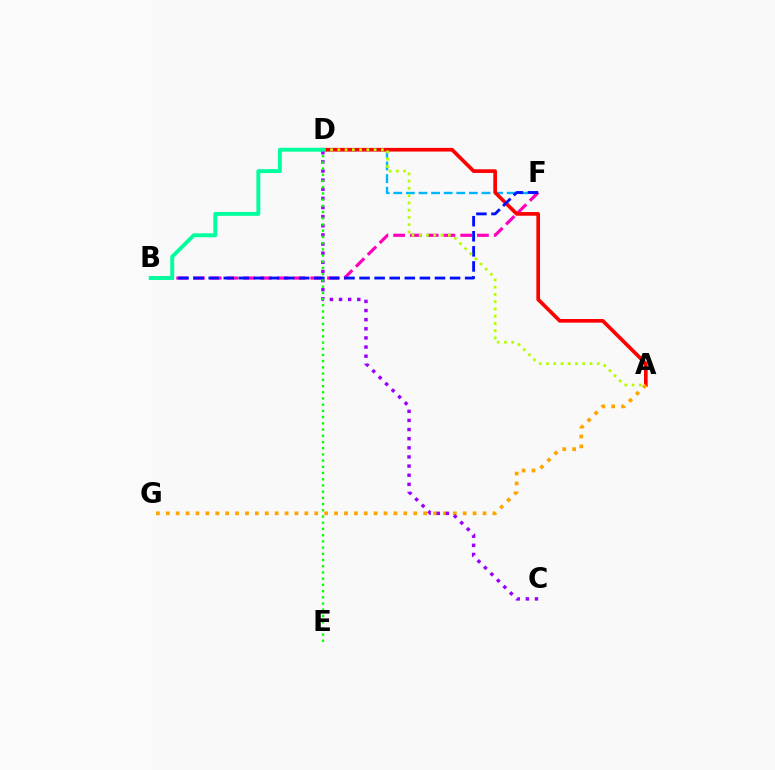{('D', 'F'): [{'color': '#00b5ff', 'line_style': 'dashed', 'thickness': 1.71}], ('B', 'F'): [{'color': '#ff00bd', 'line_style': 'dashed', 'thickness': 2.28}, {'color': '#0010ff', 'line_style': 'dashed', 'thickness': 2.05}], ('A', 'D'): [{'color': '#ff0000', 'line_style': 'solid', 'thickness': 2.64}, {'color': '#b3ff00', 'line_style': 'dotted', 'thickness': 1.97}], ('A', 'G'): [{'color': '#ffa500', 'line_style': 'dotted', 'thickness': 2.69}], ('C', 'D'): [{'color': '#9b00ff', 'line_style': 'dotted', 'thickness': 2.48}], ('D', 'E'): [{'color': '#08ff00', 'line_style': 'dotted', 'thickness': 1.69}], ('B', 'D'): [{'color': '#00ff9d', 'line_style': 'solid', 'thickness': 2.8}]}